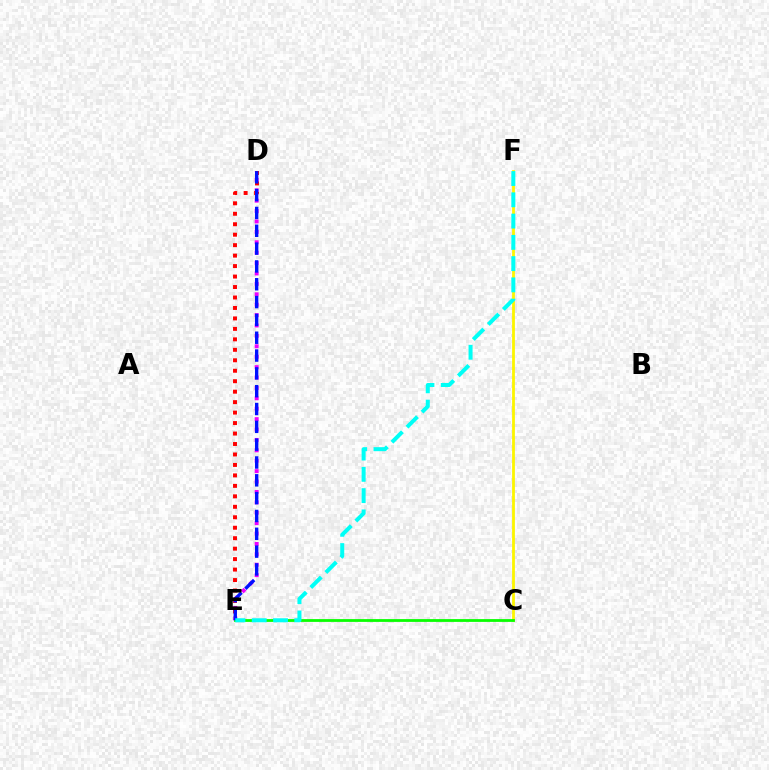{('D', 'E'): [{'color': '#ee00ff', 'line_style': 'dotted', 'thickness': 2.83}, {'color': '#ff0000', 'line_style': 'dotted', 'thickness': 2.84}, {'color': '#0010ff', 'line_style': 'dashed', 'thickness': 2.42}], ('C', 'F'): [{'color': '#fcf500', 'line_style': 'solid', 'thickness': 2.01}], ('C', 'E'): [{'color': '#08ff00', 'line_style': 'solid', 'thickness': 2.01}], ('E', 'F'): [{'color': '#00fff6', 'line_style': 'dashed', 'thickness': 2.89}]}